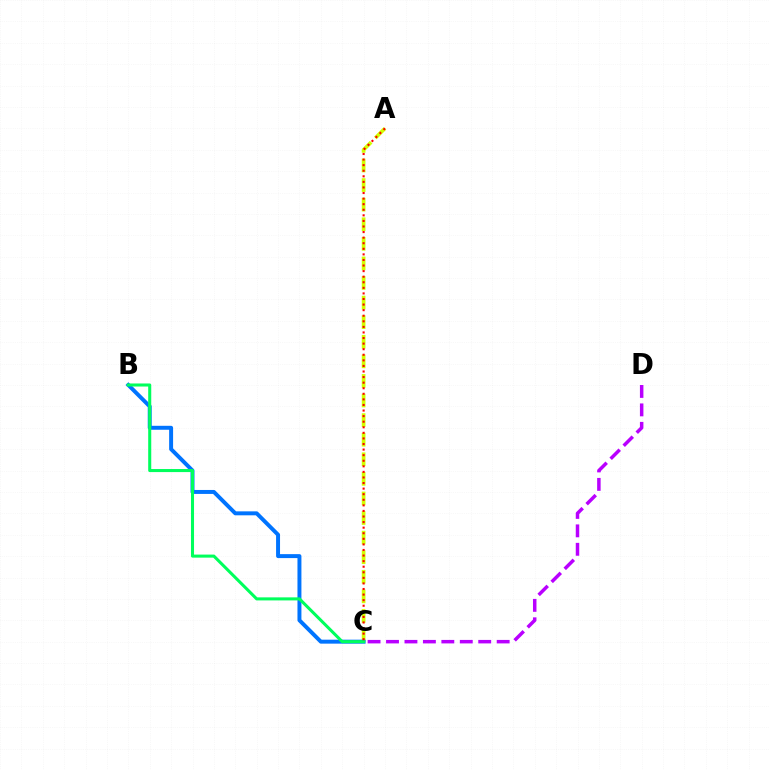{('A', 'C'): [{'color': '#d1ff00', 'line_style': 'dashed', 'thickness': 2.66}, {'color': '#ff0000', 'line_style': 'dotted', 'thickness': 1.52}], ('C', 'D'): [{'color': '#b900ff', 'line_style': 'dashed', 'thickness': 2.51}], ('B', 'C'): [{'color': '#0074ff', 'line_style': 'solid', 'thickness': 2.85}, {'color': '#00ff5c', 'line_style': 'solid', 'thickness': 2.2}]}